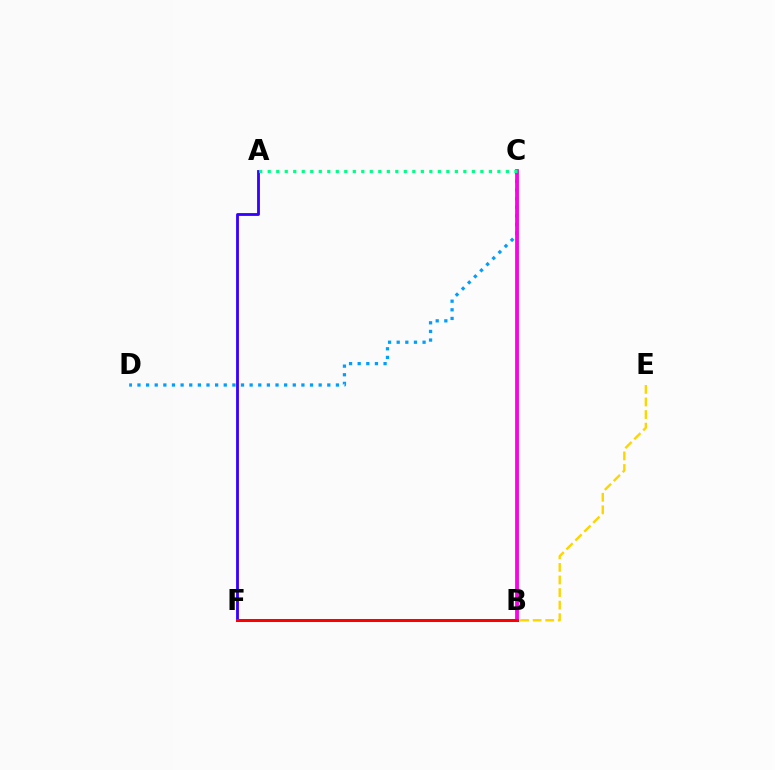{('A', 'F'): [{'color': '#3700ff', 'line_style': 'solid', 'thickness': 2.03}], ('B', 'E'): [{'color': '#ffd500', 'line_style': 'dashed', 'thickness': 1.71}], ('B', 'C'): [{'color': '#4fff00', 'line_style': 'solid', 'thickness': 1.81}, {'color': '#ff00ed', 'line_style': 'solid', 'thickness': 2.72}], ('C', 'D'): [{'color': '#009eff', 'line_style': 'dotted', 'thickness': 2.34}], ('B', 'F'): [{'color': '#ff0000', 'line_style': 'solid', 'thickness': 2.17}], ('A', 'C'): [{'color': '#00ff86', 'line_style': 'dotted', 'thickness': 2.31}]}